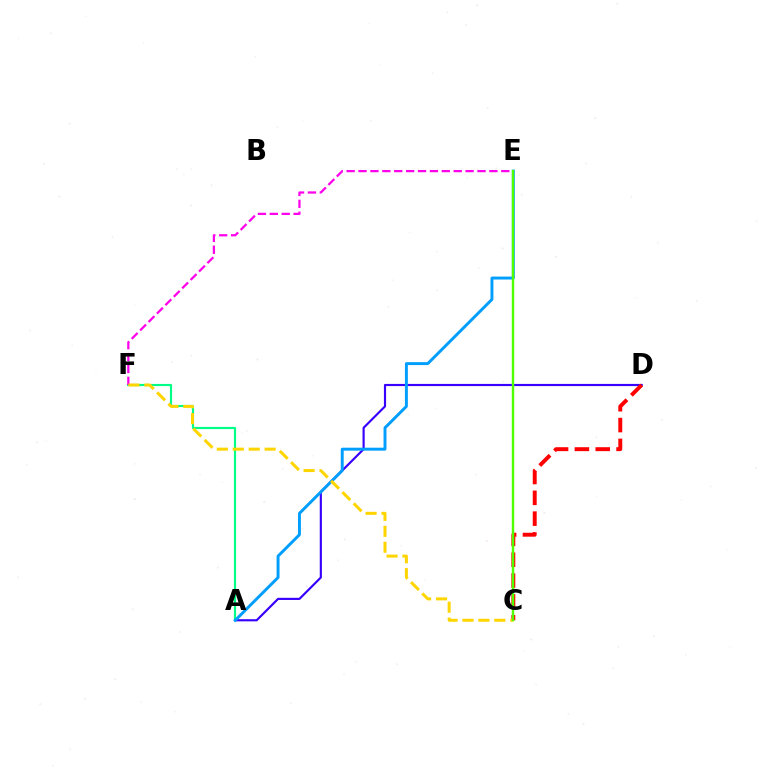{('A', 'F'): [{'color': '#00ff86', 'line_style': 'solid', 'thickness': 1.56}], ('E', 'F'): [{'color': '#ff00ed', 'line_style': 'dashed', 'thickness': 1.62}], ('A', 'D'): [{'color': '#3700ff', 'line_style': 'solid', 'thickness': 1.55}], ('C', 'D'): [{'color': '#ff0000', 'line_style': 'dashed', 'thickness': 2.83}], ('A', 'E'): [{'color': '#009eff', 'line_style': 'solid', 'thickness': 2.11}], ('C', 'F'): [{'color': '#ffd500', 'line_style': 'dashed', 'thickness': 2.17}], ('C', 'E'): [{'color': '#4fff00', 'line_style': 'solid', 'thickness': 1.74}]}